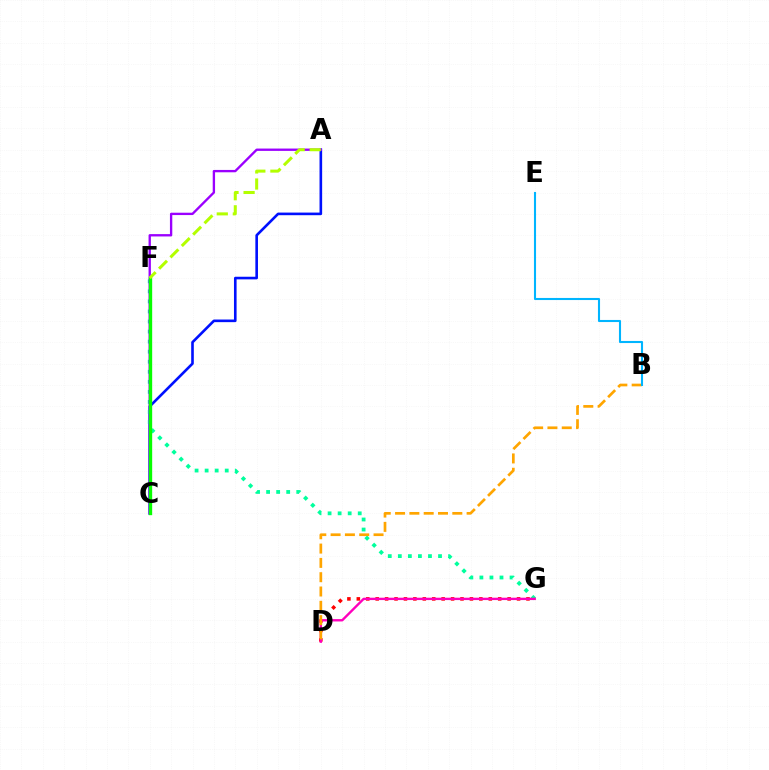{('A', 'C'): [{'color': '#0010ff', 'line_style': 'solid', 'thickness': 1.89}, {'color': '#9b00ff', 'line_style': 'solid', 'thickness': 1.69}], ('F', 'G'): [{'color': '#00ff9d', 'line_style': 'dotted', 'thickness': 2.73}], ('D', 'G'): [{'color': '#ff0000', 'line_style': 'dotted', 'thickness': 2.56}, {'color': '#ff00bd', 'line_style': 'solid', 'thickness': 1.71}], ('C', 'F'): [{'color': '#08ff00', 'line_style': 'solid', 'thickness': 2.41}], ('B', 'D'): [{'color': '#ffa500', 'line_style': 'dashed', 'thickness': 1.94}], ('A', 'F'): [{'color': '#b3ff00', 'line_style': 'dashed', 'thickness': 2.18}], ('B', 'E'): [{'color': '#00b5ff', 'line_style': 'solid', 'thickness': 1.51}]}